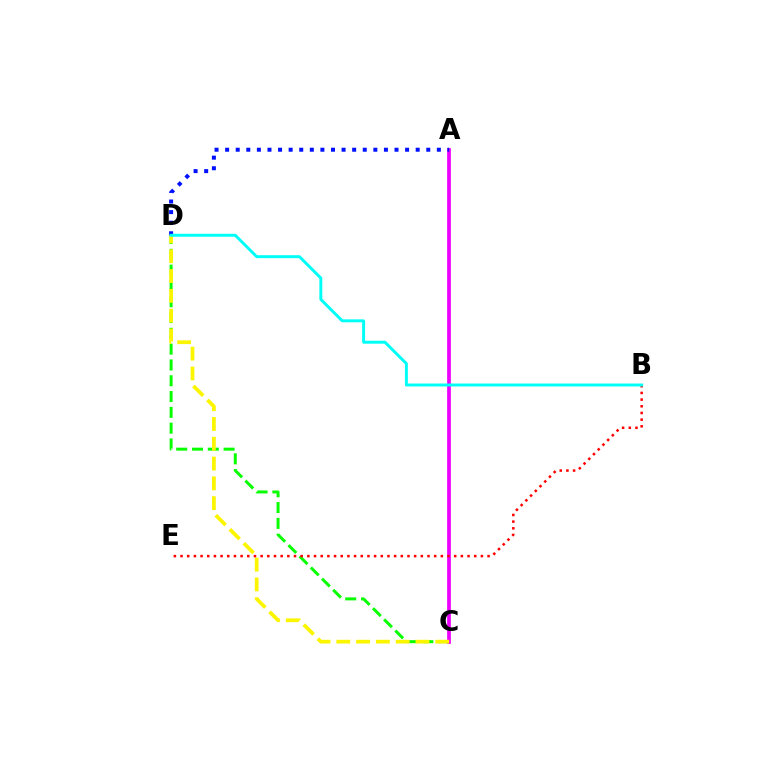{('C', 'D'): [{'color': '#08ff00', 'line_style': 'dashed', 'thickness': 2.15}, {'color': '#fcf500', 'line_style': 'dashed', 'thickness': 2.69}], ('A', 'C'): [{'color': '#ee00ff', 'line_style': 'solid', 'thickness': 2.68}], ('A', 'D'): [{'color': '#0010ff', 'line_style': 'dotted', 'thickness': 2.88}], ('B', 'E'): [{'color': '#ff0000', 'line_style': 'dotted', 'thickness': 1.81}], ('B', 'D'): [{'color': '#00fff6', 'line_style': 'solid', 'thickness': 2.12}]}